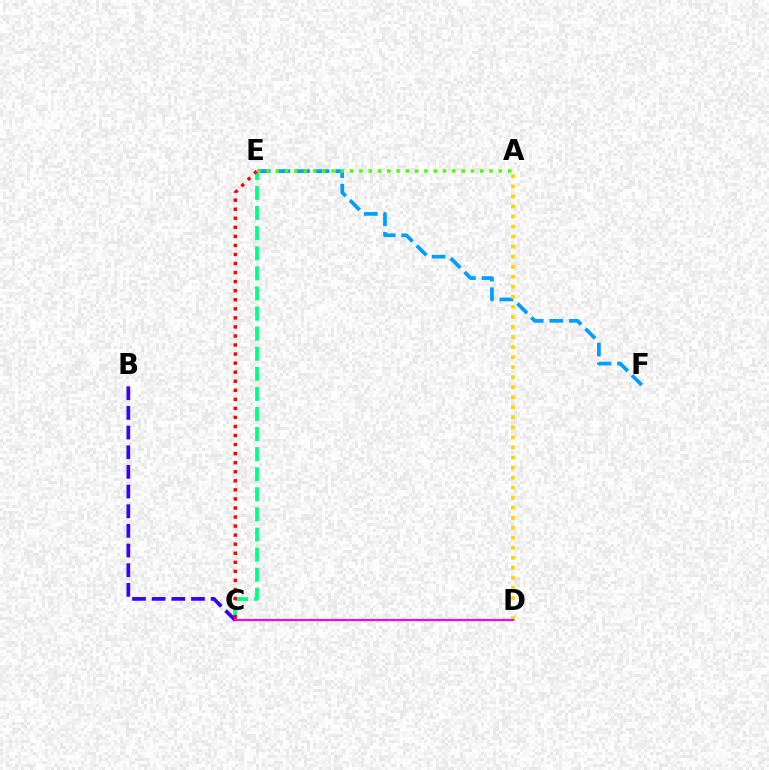{('C', 'E'): [{'color': '#00ff86', 'line_style': 'dashed', 'thickness': 2.73}, {'color': '#ff0000', 'line_style': 'dotted', 'thickness': 2.46}], ('B', 'C'): [{'color': '#3700ff', 'line_style': 'dashed', 'thickness': 2.67}], ('E', 'F'): [{'color': '#009eff', 'line_style': 'dashed', 'thickness': 2.66}], ('A', 'D'): [{'color': '#ffd500', 'line_style': 'dotted', 'thickness': 2.73}], ('C', 'D'): [{'color': '#ff00ed', 'line_style': 'solid', 'thickness': 1.51}], ('A', 'E'): [{'color': '#4fff00', 'line_style': 'dotted', 'thickness': 2.52}]}